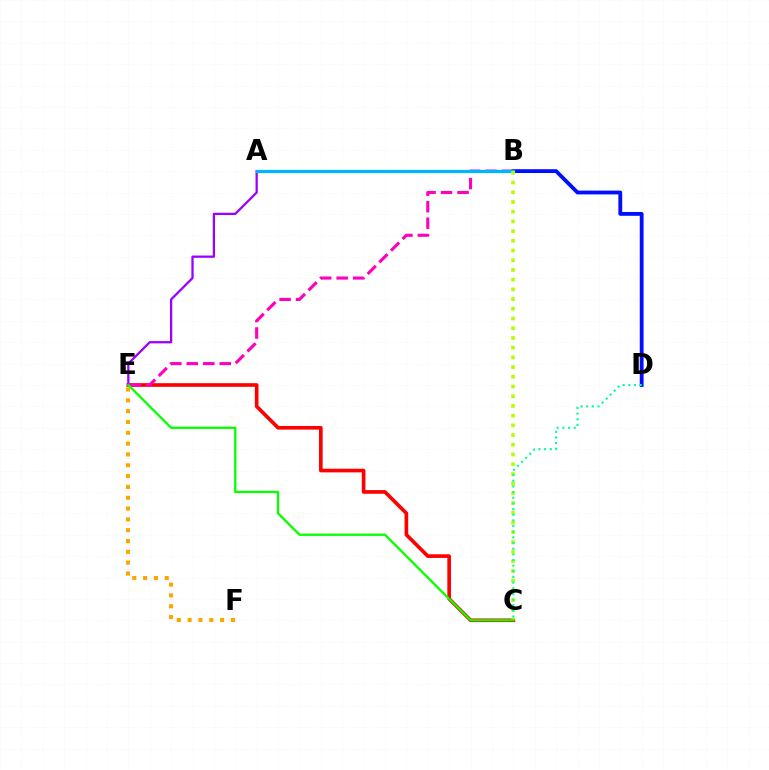{('C', 'E'): [{'color': '#ff0000', 'line_style': 'solid', 'thickness': 2.63}, {'color': '#08ff00', 'line_style': 'solid', 'thickness': 1.66}], ('E', 'F'): [{'color': '#ffa500', 'line_style': 'dotted', 'thickness': 2.94}], ('A', 'E'): [{'color': '#9b00ff', 'line_style': 'solid', 'thickness': 1.64}], ('B', 'D'): [{'color': '#0010ff', 'line_style': 'solid', 'thickness': 2.76}], ('B', 'E'): [{'color': '#ff00bd', 'line_style': 'dashed', 'thickness': 2.24}], ('A', 'B'): [{'color': '#00b5ff', 'line_style': 'solid', 'thickness': 2.33}], ('B', 'C'): [{'color': '#b3ff00', 'line_style': 'dotted', 'thickness': 2.64}], ('C', 'D'): [{'color': '#00ff9d', 'line_style': 'dotted', 'thickness': 1.54}]}